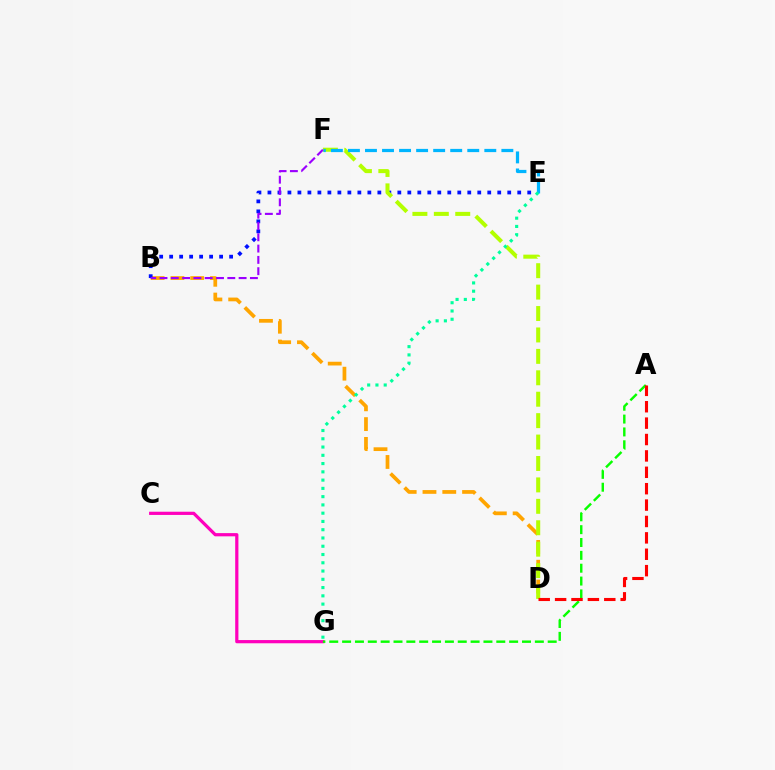{('B', 'D'): [{'color': '#ffa500', 'line_style': 'dashed', 'thickness': 2.69}], ('B', 'E'): [{'color': '#0010ff', 'line_style': 'dotted', 'thickness': 2.71}], ('D', 'F'): [{'color': '#b3ff00', 'line_style': 'dashed', 'thickness': 2.91}], ('C', 'G'): [{'color': '#ff00bd', 'line_style': 'solid', 'thickness': 2.32}], ('A', 'G'): [{'color': '#08ff00', 'line_style': 'dashed', 'thickness': 1.75}], ('B', 'F'): [{'color': '#9b00ff', 'line_style': 'dashed', 'thickness': 1.54}], ('E', 'F'): [{'color': '#00b5ff', 'line_style': 'dashed', 'thickness': 2.32}], ('E', 'G'): [{'color': '#00ff9d', 'line_style': 'dotted', 'thickness': 2.25}], ('A', 'D'): [{'color': '#ff0000', 'line_style': 'dashed', 'thickness': 2.23}]}